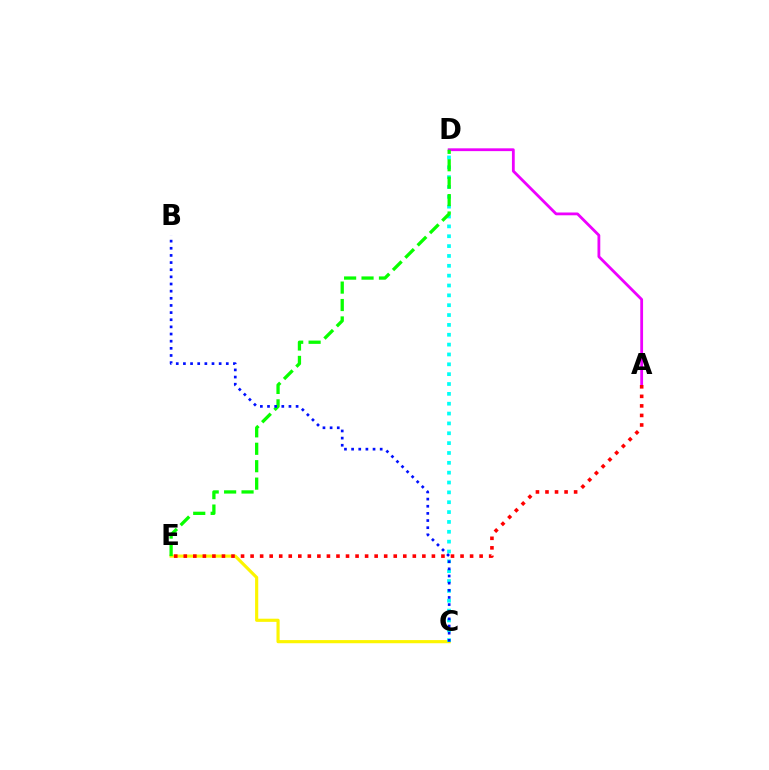{('C', 'E'): [{'color': '#fcf500', 'line_style': 'solid', 'thickness': 2.26}], ('A', 'D'): [{'color': '#ee00ff', 'line_style': 'solid', 'thickness': 2.01}], ('A', 'E'): [{'color': '#ff0000', 'line_style': 'dotted', 'thickness': 2.59}], ('C', 'D'): [{'color': '#00fff6', 'line_style': 'dotted', 'thickness': 2.68}], ('D', 'E'): [{'color': '#08ff00', 'line_style': 'dashed', 'thickness': 2.37}], ('B', 'C'): [{'color': '#0010ff', 'line_style': 'dotted', 'thickness': 1.94}]}